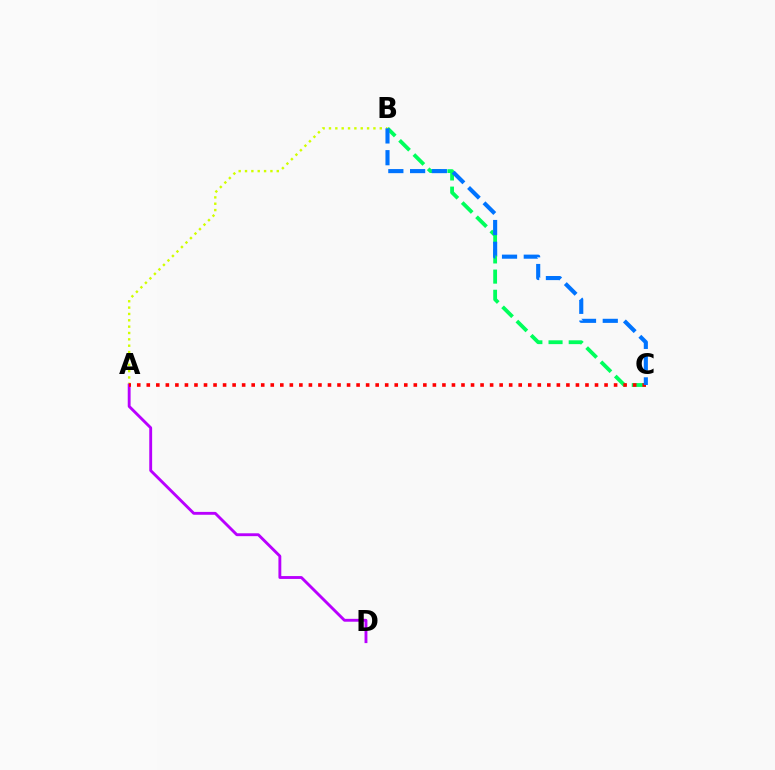{('B', 'C'): [{'color': '#00ff5c', 'line_style': 'dashed', 'thickness': 2.74}, {'color': '#0074ff', 'line_style': 'dashed', 'thickness': 2.96}], ('A', 'B'): [{'color': '#d1ff00', 'line_style': 'dotted', 'thickness': 1.73}], ('A', 'D'): [{'color': '#b900ff', 'line_style': 'solid', 'thickness': 2.06}], ('A', 'C'): [{'color': '#ff0000', 'line_style': 'dotted', 'thickness': 2.59}]}